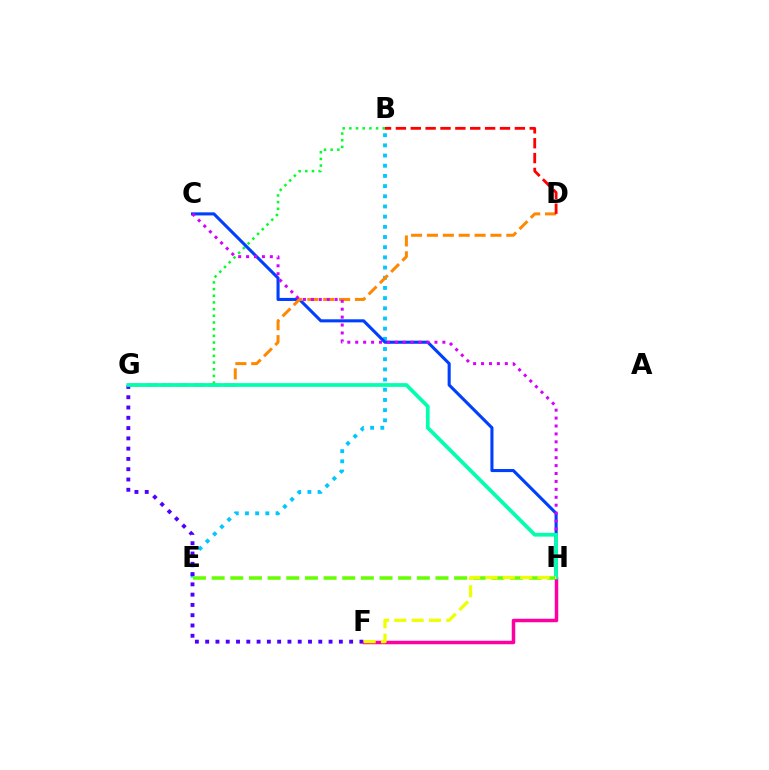{('B', 'G'): [{'color': '#00ff27', 'line_style': 'dotted', 'thickness': 1.81}], ('B', 'E'): [{'color': '#00c7ff', 'line_style': 'dotted', 'thickness': 2.77}], ('C', 'H'): [{'color': '#003fff', 'line_style': 'solid', 'thickness': 2.22}, {'color': '#d600ff', 'line_style': 'dotted', 'thickness': 2.15}], ('D', 'G'): [{'color': '#ff8800', 'line_style': 'dashed', 'thickness': 2.16}], ('F', 'G'): [{'color': '#4f00ff', 'line_style': 'dotted', 'thickness': 2.79}], ('E', 'H'): [{'color': '#66ff00', 'line_style': 'dashed', 'thickness': 2.53}], ('B', 'D'): [{'color': '#ff0000', 'line_style': 'dashed', 'thickness': 2.02}], ('F', 'H'): [{'color': '#ff00a0', 'line_style': 'solid', 'thickness': 2.52}, {'color': '#eeff00', 'line_style': 'dashed', 'thickness': 2.36}], ('G', 'H'): [{'color': '#00ffaf', 'line_style': 'solid', 'thickness': 2.69}]}